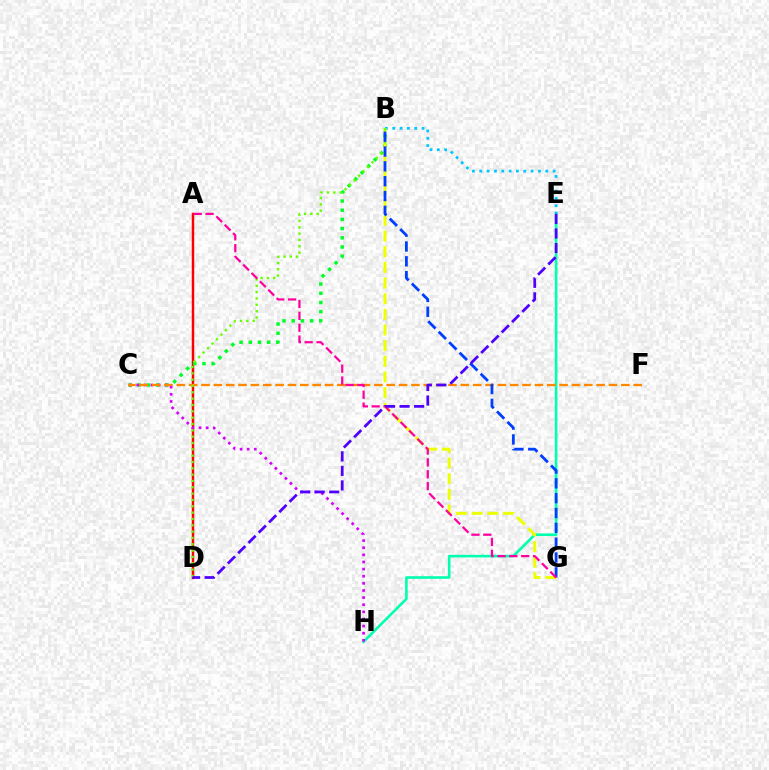{('E', 'H'): [{'color': '#00ffaf', 'line_style': 'solid', 'thickness': 1.88}], ('B', 'E'): [{'color': '#00c7ff', 'line_style': 'dotted', 'thickness': 1.99}], ('A', 'D'): [{'color': '#ff0000', 'line_style': 'solid', 'thickness': 1.77}], ('B', 'C'): [{'color': '#00ff27', 'line_style': 'dotted', 'thickness': 2.5}], ('B', 'G'): [{'color': '#eeff00', 'line_style': 'dashed', 'thickness': 2.13}, {'color': '#003fff', 'line_style': 'dashed', 'thickness': 2.01}], ('C', 'H'): [{'color': '#d600ff', 'line_style': 'dotted', 'thickness': 1.94}], ('C', 'F'): [{'color': '#ff8800', 'line_style': 'dashed', 'thickness': 1.68}], ('B', 'D'): [{'color': '#66ff00', 'line_style': 'dotted', 'thickness': 1.72}], ('A', 'G'): [{'color': '#ff00a0', 'line_style': 'dashed', 'thickness': 1.61}], ('D', 'E'): [{'color': '#4f00ff', 'line_style': 'dashed', 'thickness': 1.98}]}